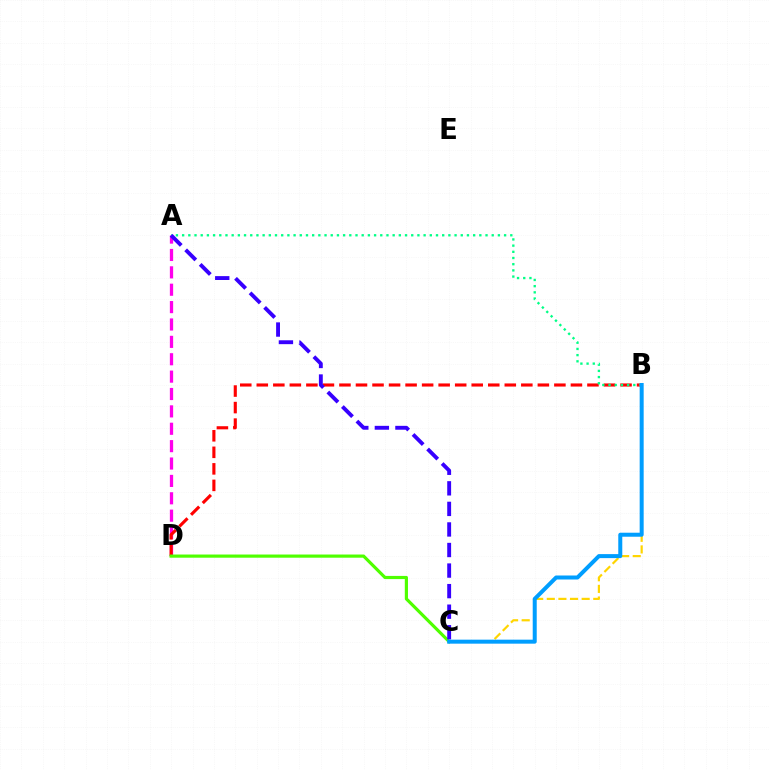{('A', 'D'): [{'color': '#ff00ed', 'line_style': 'dashed', 'thickness': 2.36}], ('B', 'C'): [{'color': '#ffd500', 'line_style': 'dashed', 'thickness': 1.58}, {'color': '#009eff', 'line_style': 'solid', 'thickness': 2.88}], ('B', 'D'): [{'color': '#ff0000', 'line_style': 'dashed', 'thickness': 2.25}], ('A', 'B'): [{'color': '#00ff86', 'line_style': 'dotted', 'thickness': 1.68}], ('C', 'D'): [{'color': '#4fff00', 'line_style': 'solid', 'thickness': 2.29}], ('A', 'C'): [{'color': '#3700ff', 'line_style': 'dashed', 'thickness': 2.79}]}